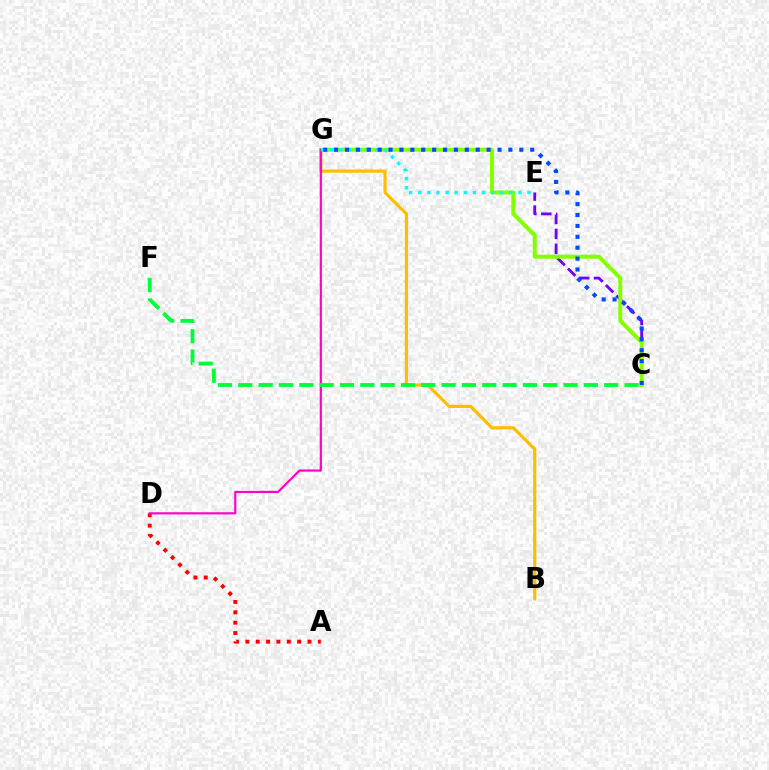{('C', 'E'): [{'color': '#7200ff', 'line_style': 'dashed', 'thickness': 2.03}], ('B', 'G'): [{'color': '#ffbd00', 'line_style': 'solid', 'thickness': 2.28}], ('A', 'D'): [{'color': '#ff0000', 'line_style': 'dotted', 'thickness': 2.81}], ('C', 'G'): [{'color': '#84ff00', 'line_style': 'solid', 'thickness': 2.86}, {'color': '#004bff', 'line_style': 'dotted', 'thickness': 2.96}], ('D', 'G'): [{'color': '#ff00cf', 'line_style': 'solid', 'thickness': 1.56}], ('E', 'G'): [{'color': '#00fff6', 'line_style': 'dotted', 'thickness': 2.47}], ('C', 'F'): [{'color': '#00ff39', 'line_style': 'dashed', 'thickness': 2.76}]}